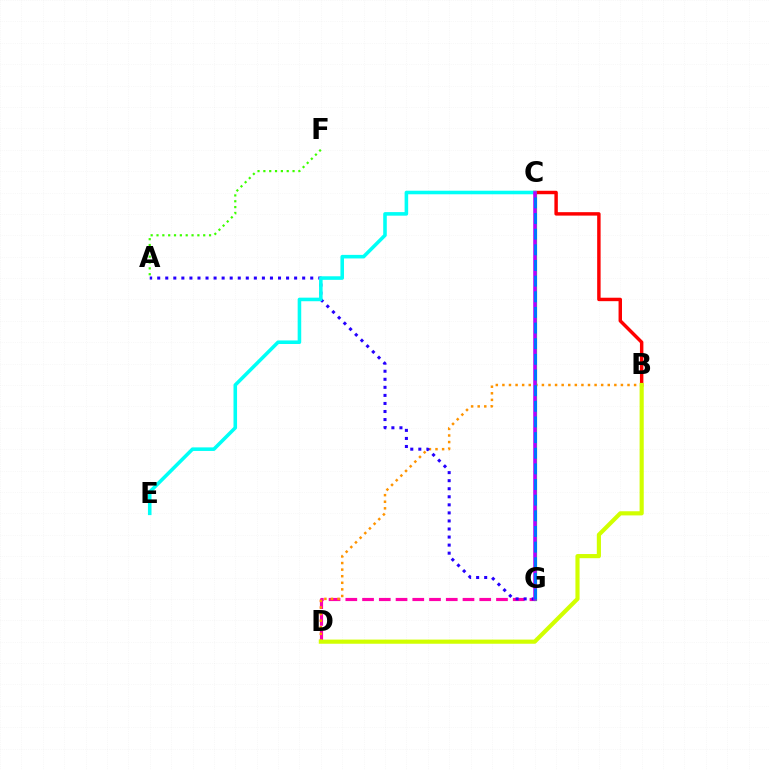{('D', 'G'): [{'color': '#ff00ac', 'line_style': 'dashed', 'thickness': 2.27}], ('A', 'F'): [{'color': '#3dff00', 'line_style': 'dotted', 'thickness': 1.59}], ('B', 'D'): [{'color': '#ff9400', 'line_style': 'dotted', 'thickness': 1.79}, {'color': '#d1ff00', 'line_style': 'solid', 'thickness': 2.99}], ('C', 'G'): [{'color': '#00ff5c', 'line_style': 'solid', 'thickness': 2.33}, {'color': '#b900ff', 'line_style': 'solid', 'thickness': 2.54}, {'color': '#0074ff', 'line_style': 'dashed', 'thickness': 2.13}], ('A', 'G'): [{'color': '#2500ff', 'line_style': 'dotted', 'thickness': 2.19}], ('B', 'C'): [{'color': '#ff0000', 'line_style': 'solid', 'thickness': 2.48}], ('C', 'E'): [{'color': '#00fff6', 'line_style': 'solid', 'thickness': 2.57}]}